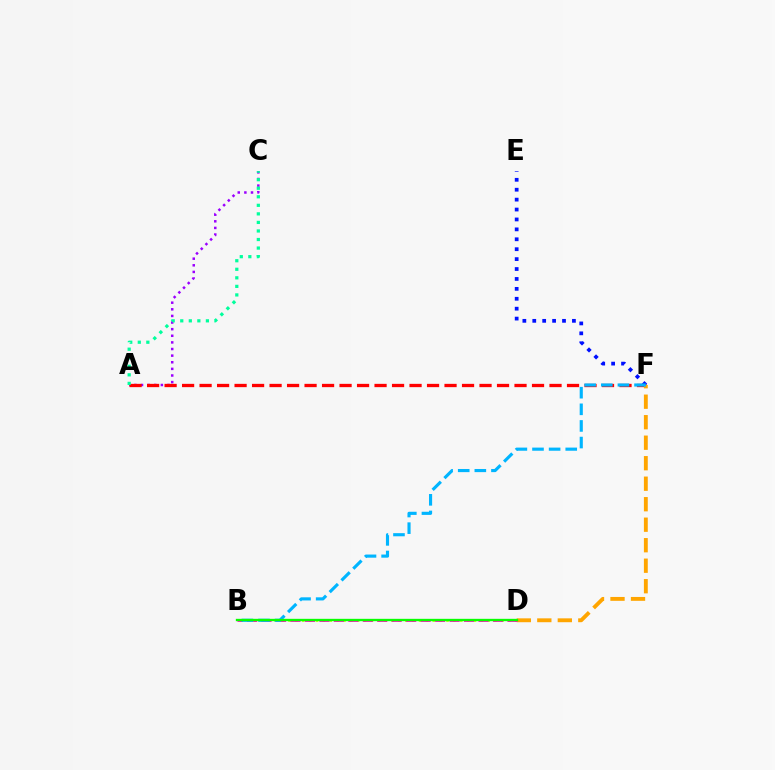{('A', 'C'): [{'color': '#9b00ff', 'line_style': 'dotted', 'thickness': 1.8}, {'color': '#00ff9d', 'line_style': 'dotted', 'thickness': 2.32}], ('A', 'F'): [{'color': '#ff0000', 'line_style': 'dashed', 'thickness': 2.38}], ('E', 'F'): [{'color': '#0010ff', 'line_style': 'dotted', 'thickness': 2.69}], ('B', 'D'): [{'color': '#b3ff00', 'line_style': 'dotted', 'thickness': 1.87}, {'color': '#ff00bd', 'line_style': 'dashed', 'thickness': 1.97}, {'color': '#08ff00', 'line_style': 'solid', 'thickness': 1.69}], ('D', 'F'): [{'color': '#ffa500', 'line_style': 'dashed', 'thickness': 2.79}], ('B', 'F'): [{'color': '#00b5ff', 'line_style': 'dashed', 'thickness': 2.26}]}